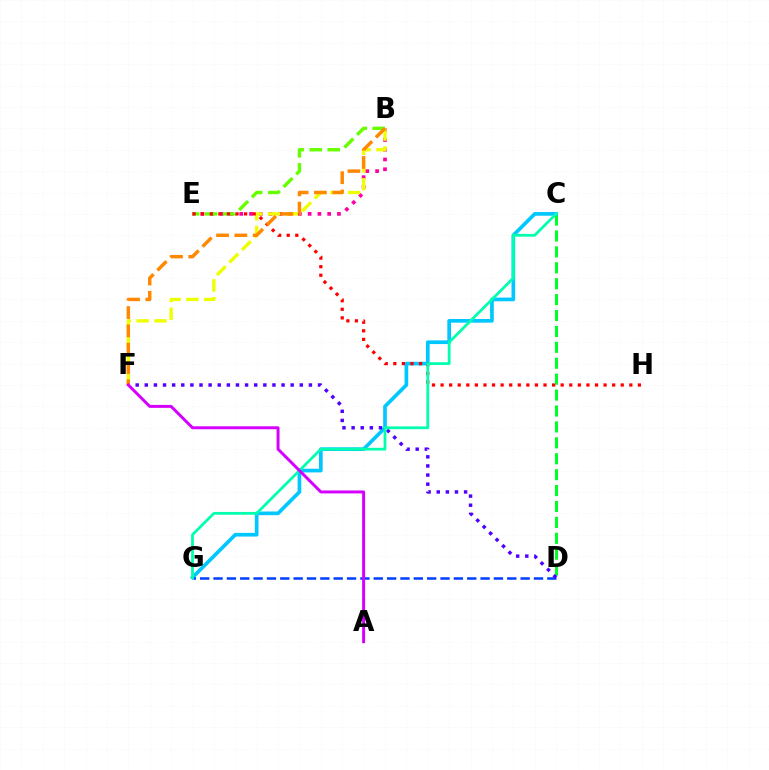{('B', 'E'): [{'color': '#ff00a0', 'line_style': 'dotted', 'thickness': 2.65}, {'color': '#66ff00', 'line_style': 'dashed', 'thickness': 2.44}], ('C', 'D'): [{'color': '#00ff27', 'line_style': 'dashed', 'thickness': 2.16}], ('C', 'G'): [{'color': '#00c7ff', 'line_style': 'solid', 'thickness': 2.65}, {'color': '#00ffaf', 'line_style': 'solid', 'thickness': 2.0}], ('B', 'F'): [{'color': '#eeff00', 'line_style': 'dashed', 'thickness': 2.41}, {'color': '#ff8800', 'line_style': 'dashed', 'thickness': 2.49}], ('E', 'H'): [{'color': '#ff0000', 'line_style': 'dotted', 'thickness': 2.33}], ('D', 'G'): [{'color': '#003fff', 'line_style': 'dashed', 'thickness': 1.81}], ('D', 'F'): [{'color': '#4f00ff', 'line_style': 'dotted', 'thickness': 2.48}], ('A', 'F'): [{'color': '#d600ff', 'line_style': 'solid', 'thickness': 2.14}]}